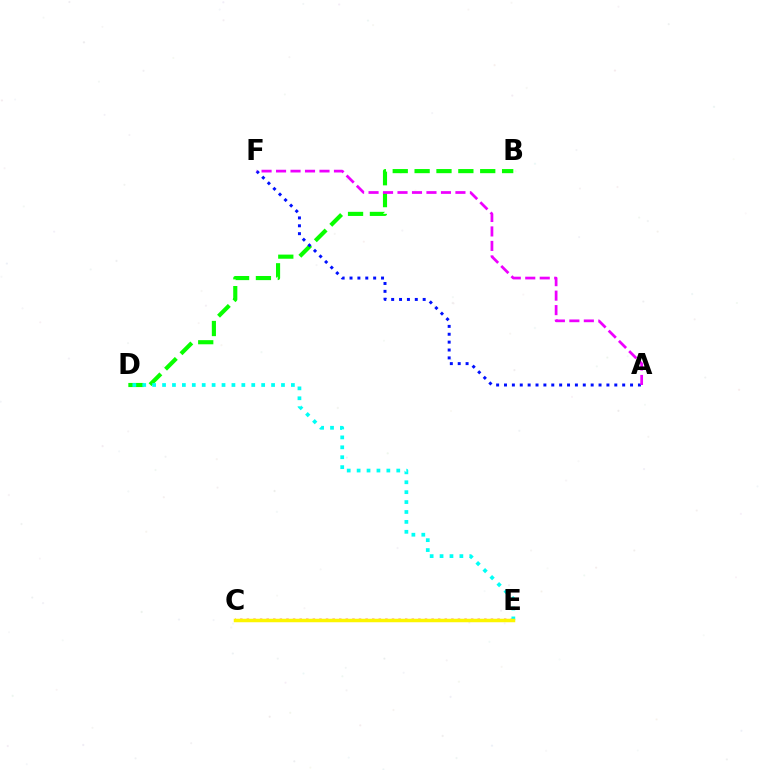{('B', 'D'): [{'color': '#08ff00', 'line_style': 'dashed', 'thickness': 2.97}], ('C', 'E'): [{'color': '#ff0000', 'line_style': 'dotted', 'thickness': 1.79}, {'color': '#fcf500', 'line_style': 'solid', 'thickness': 2.51}], ('A', 'F'): [{'color': '#0010ff', 'line_style': 'dotted', 'thickness': 2.14}, {'color': '#ee00ff', 'line_style': 'dashed', 'thickness': 1.97}], ('D', 'E'): [{'color': '#00fff6', 'line_style': 'dotted', 'thickness': 2.69}]}